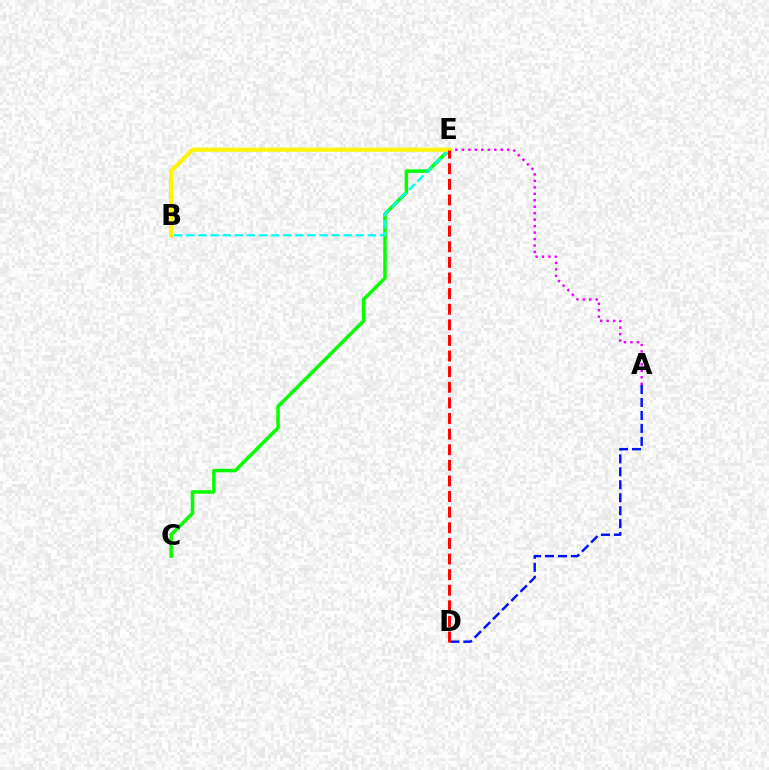{('A', 'E'): [{'color': '#ee00ff', 'line_style': 'dotted', 'thickness': 1.76}], ('C', 'E'): [{'color': '#08ff00', 'line_style': 'solid', 'thickness': 2.54}], ('A', 'D'): [{'color': '#0010ff', 'line_style': 'dashed', 'thickness': 1.76}], ('B', 'E'): [{'color': '#00fff6', 'line_style': 'dashed', 'thickness': 1.64}, {'color': '#fcf500', 'line_style': 'solid', 'thickness': 2.99}], ('D', 'E'): [{'color': '#ff0000', 'line_style': 'dashed', 'thickness': 2.12}]}